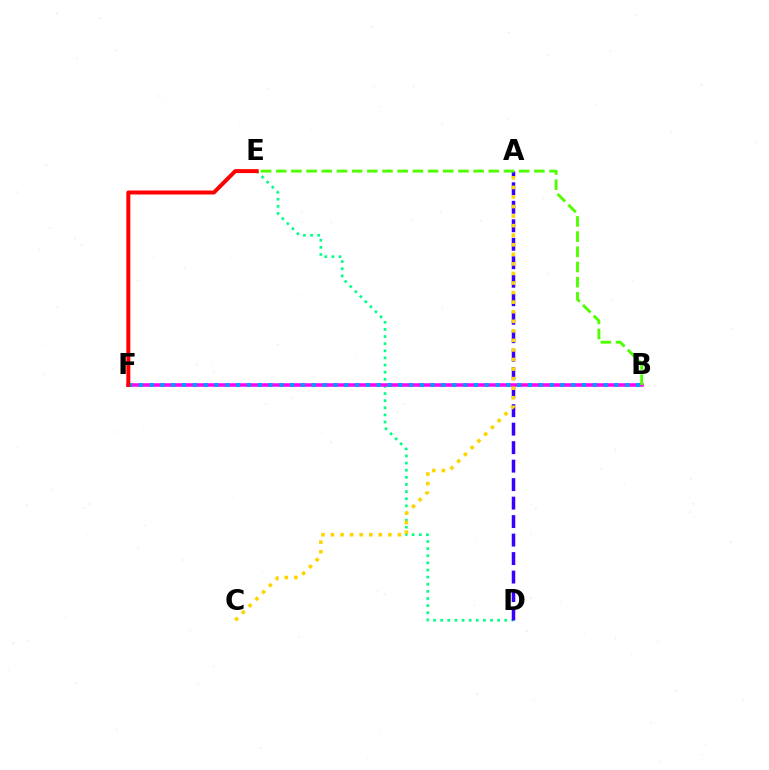{('D', 'E'): [{'color': '#00ff86', 'line_style': 'dotted', 'thickness': 1.94}], ('A', 'D'): [{'color': '#3700ff', 'line_style': 'dashed', 'thickness': 2.51}], ('B', 'F'): [{'color': '#ff00ed', 'line_style': 'solid', 'thickness': 2.52}, {'color': '#009eff', 'line_style': 'dotted', 'thickness': 2.94}], ('B', 'E'): [{'color': '#4fff00', 'line_style': 'dashed', 'thickness': 2.06}], ('E', 'F'): [{'color': '#ff0000', 'line_style': 'solid', 'thickness': 2.86}], ('A', 'C'): [{'color': '#ffd500', 'line_style': 'dotted', 'thickness': 2.6}]}